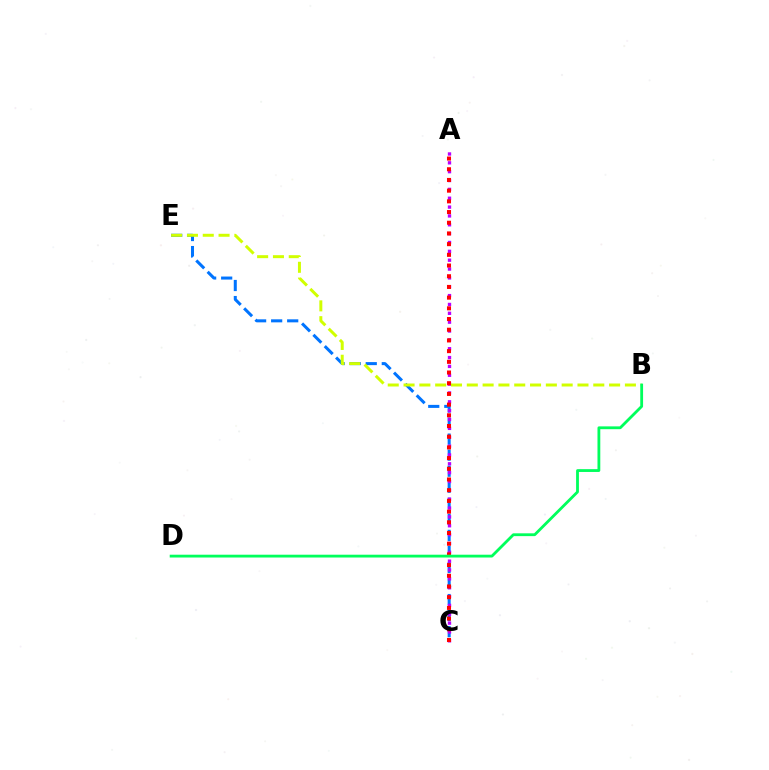{('C', 'E'): [{'color': '#0074ff', 'line_style': 'dashed', 'thickness': 2.18}], ('A', 'C'): [{'color': '#b900ff', 'line_style': 'dotted', 'thickness': 2.41}, {'color': '#ff0000', 'line_style': 'dotted', 'thickness': 2.91}], ('B', 'E'): [{'color': '#d1ff00', 'line_style': 'dashed', 'thickness': 2.15}], ('B', 'D'): [{'color': '#00ff5c', 'line_style': 'solid', 'thickness': 2.02}]}